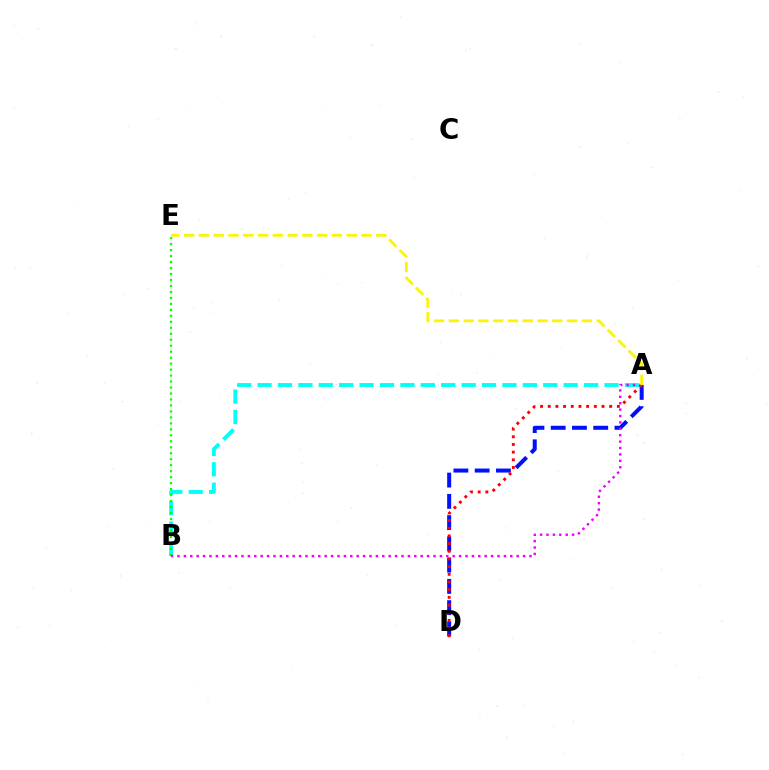{('A', 'D'): [{'color': '#0010ff', 'line_style': 'dashed', 'thickness': 2.89}, {'color': '#ff0000', 'line_style': 'dotted', 'thickness': 2.09}], ('A', 'B'): [{'color': '#00fff6', 'line_style': 'dashed', 'thickness': 2.77}, {'color': '#ee00ff', 'line_style': 'dotted', 'thickness': 1.74}], ('B', 'E'): [{'color': '#08ff00', 'line_style': 'dotted', 'thickness': 1.62}], ('A', 'E'): [{'color': '#fcf500', 'line_style': 'dashed', 'thickness': 2.01}]}